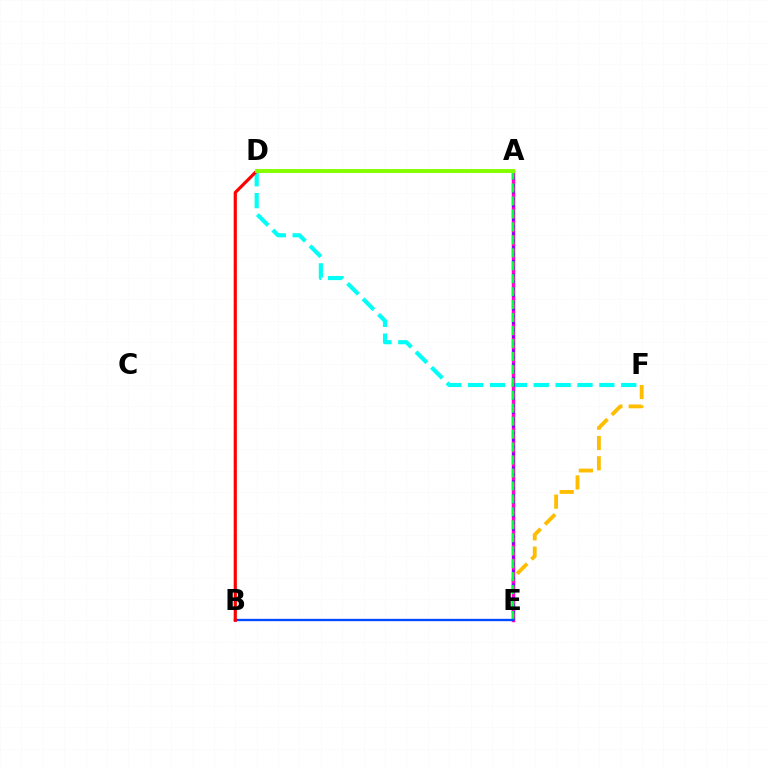{('E', 'F'): [{'color': '#ffbd00', 'line_style': 'dashed', 'thickness': 2.76}], ('D', 'F'): [{'color': '#00fff6', 'line_style': 'dashed', 'thickness': 2.97}], ('A', 'E'): [{'color': '#ff00cf', 'line_style': 'solid', 'thickness': 2.51}, {'color': '#7200ff', 'line_style': 'dotted', 'thickness': 1.87}, {'color': '#00ff39', 'line_style': 'dashed', 'thickness': 1.76}], ('B', 'E'): [{'color': '#004bff', 'line_style': 'solid', 'thickness': 1.68}], ('B', 'D'): [{'color': '#ff0000', 'line_style': 'solid', 'thickness': 2.29}], ('A', 'D'): [{'color': '#84ff00', 'line_style': 'solid', 'thickness': 2.83}]}